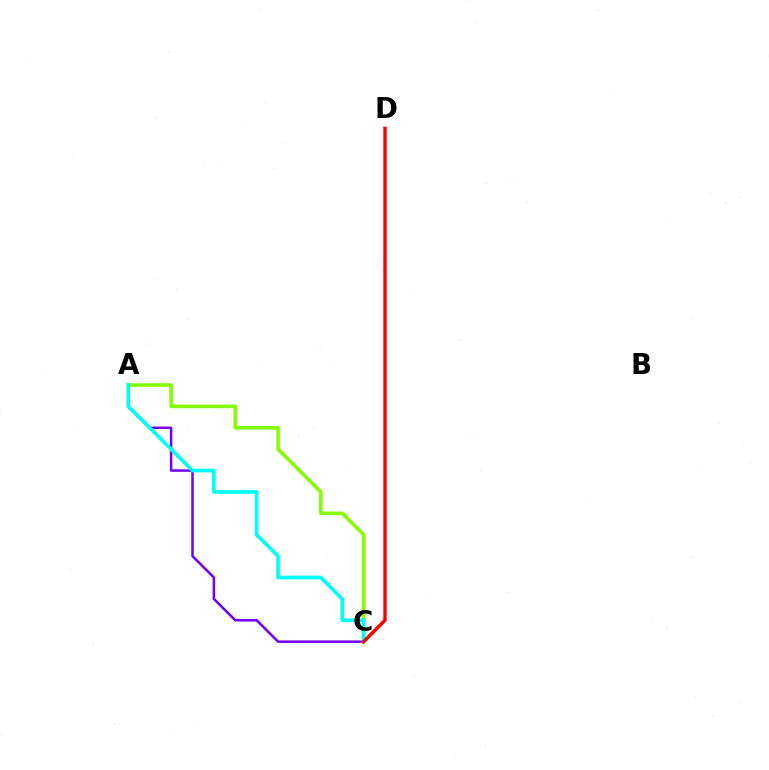{('A', 'C'): [{'color': '#84ff00', 'line_style': 'solid', 'thickness': 2.6}, {'color': '#7200ff', 'line_style': 'solid', 'thickness': 1.82}, {'color': '#00fff6', 'line_style': 'solid', 'thickness': 2.62}], ('C', 'D'): [{'color': '#ff0000', 'line_style': 'solid', 'thickness': 2.46}]}